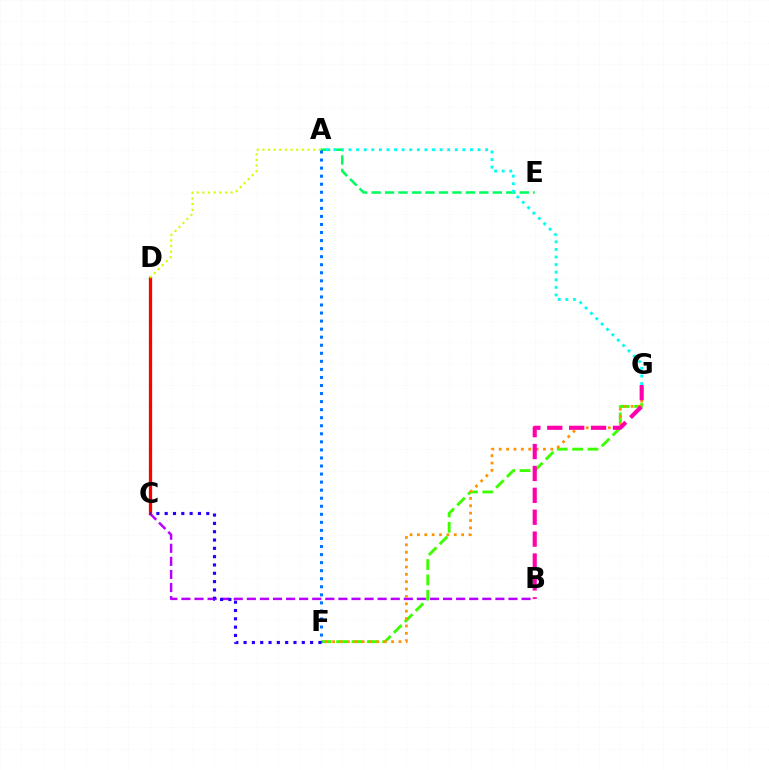{('B', 'C'): [{'color': '#b900ff', 'line_style': 'dashed', 'thickness': 1.78}], ('A', 'E'): [{'color': '#00ff5c', 'line_style': 'dashed', 'thickness': 1.83}], ('F', 'G'): [{'color': '#3dff00', 'line_style': 'dashed', 'thickness': 2.09}, {'color': '#ff9400', 'line_style': 'dotted', 'thickness': 2.0}], ('C', 'D'): [{'color': '#ff0000', 'line_style': 'solid', 'thickness': 2.36}], ('A', 'D'): [{'color': '#d1ff00', 'line_style': 'dotted', 'thickness': 1.53}], ('A', 'G'): [{'color': '#00fff6', 'line_style': 'dotted', 'thickness': 2.06}], ('B', 'G'): [{'color': '#ff00ac', 'line_style': 'dashed', 'thickness': 2.98}], ('A', 'F'): [{'color': '#0074ff', 'line_style': 'dotted', 'thickness': 2.19}], ('C', 'F'): [{'color': '#2500ff', 'line_style': 'dotted', 'thickness': 2.26}]}